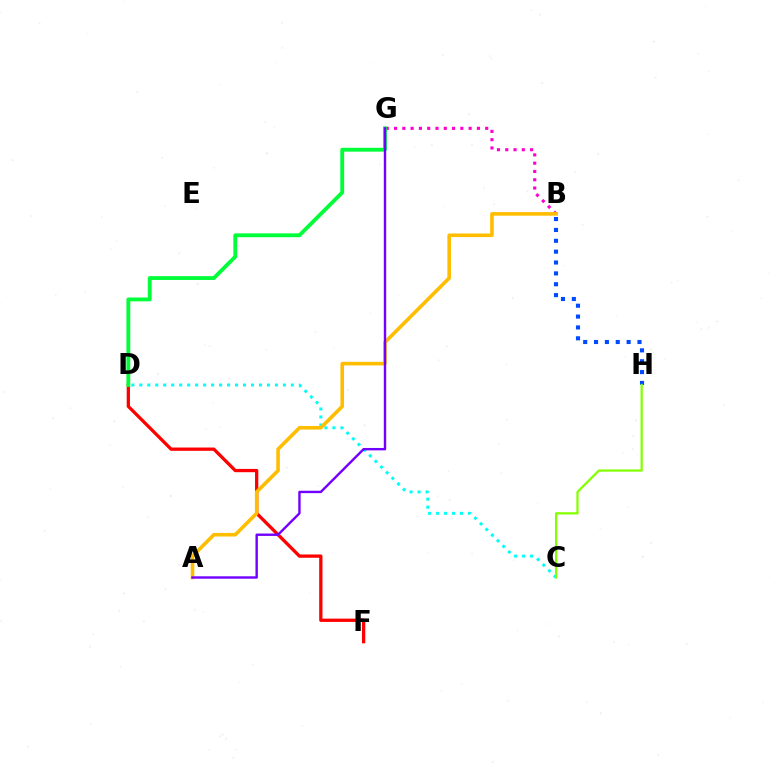{('C', 'D'): [{'color': '#00fff6', 'line_style': 'dotted', 'thickness': 2.17}], ('D', 'F'): [{'color': '#ff0000', 'line_style': 'solid', 'thickness': 2.37}], ('B', 'G'): [{'color': '#ff00cf', 'line_style': 'dotted', 'thickness': 2.25}], ('B', 'H'): [{'color': '#004bff', 'line_style': 'dotted', 'thickness': 2.95}], ('A', 'B'): [{'color': '#ffbd00', 'line_style': 'solid', 'thickness': 2.59}], ('D', 'G'): [{'color': '#00ff39', 'line_style': 'solid', 'thickness': 2.77}], ('A', 'G'): [{'color': '#7200ff', 'line_style': 'solid', 'thickness': 1.73}], ('C', 'H'): [{'color': '#84ff00', 'line_style': 'solid', 'thickness': 1.62}]}